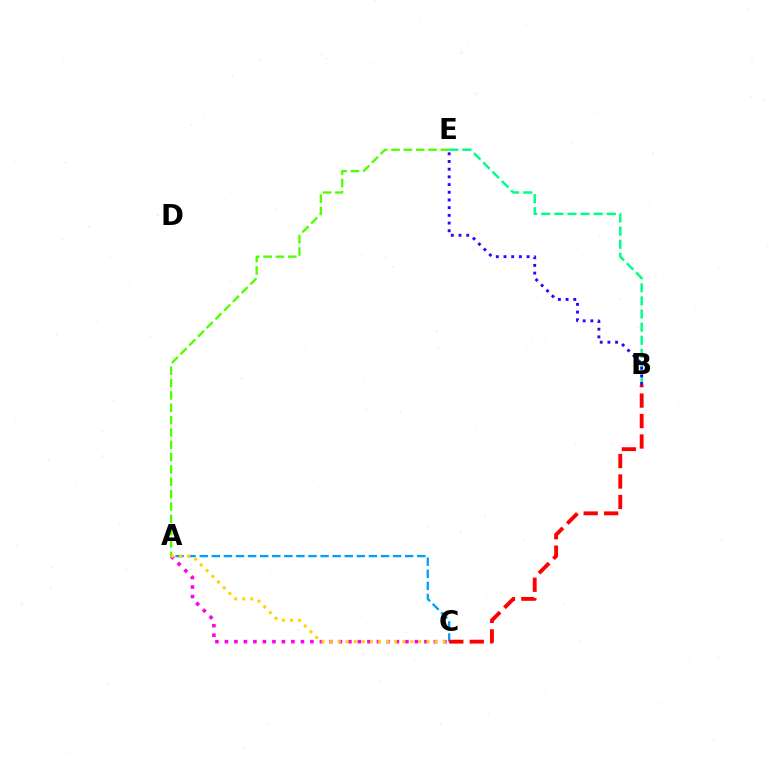{('A', 'C'): [{'color': '#ff00ed', 'line_style': 'dotted', 'thickness': 2.58}, {'color': '#009eff', 'line_style': 'dashed', 'thickness': 1.64}, {'color': '#ffd500', 'line_style': 'dotted', 'thickness': 2.19}], ('B', 'C'): [{'color': '#ff0000', 'line_style': 'dashed', 'thickness': 2.78}], ('B', 'E'): [{'color': '#00ff86', 'line_style': 'dashed', 'thickness': 1.78}, {'color': '#3700ff', 'line_style': 'dotted', 'thickness': 2.09}], ('A', 'E'): [{'color': '#4fff00', 'line_style': 'dashed', 'thickness': 1.68}]}